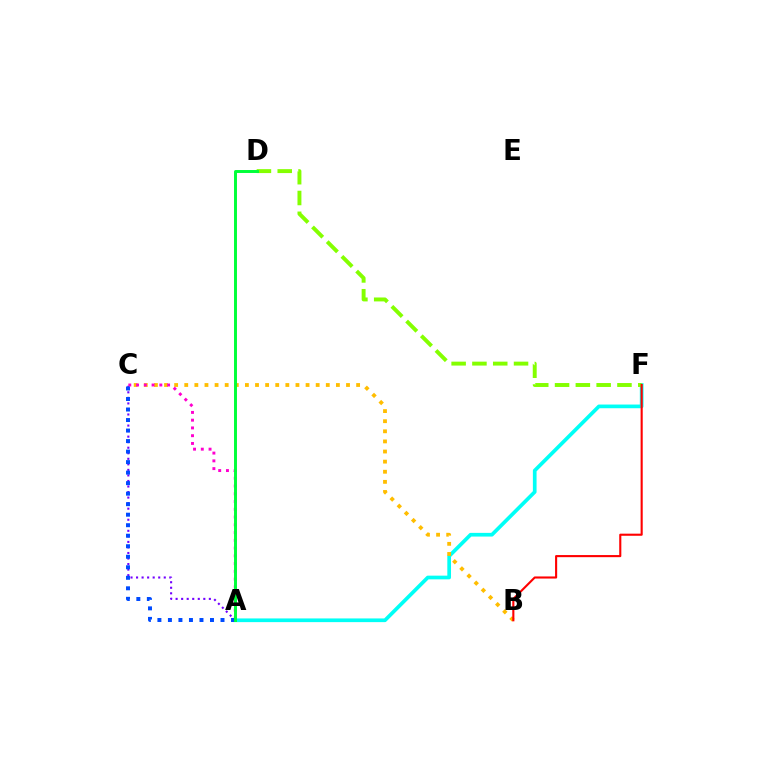{('A', 'C'): [{'color': '#7200ff', 'line_style': 'dotted', 'thickness': 1.51}, {'color': '#ff00cf', 'line_style': 'dotted', 'thickness': 2.11}, {'color': '#004bff', 'line_style': 'dotted', 'thickness': 2.86}], ('A', 'F'): [{'color': '#00fff6', 'line_style': 'solid', 'thickness': 2.66}], ('B', 'C'): [{'color': '#ffbd00', 'line_style': 'dotted', 'thickness': 2.75}], ('D', 'F'): [{'color': '#84ff00', 'line_style': 'dashed', 'thickness': 2.83}], ('B', 'F'): [{'color': '#ff0000', 'line_style': 'solid', 'thickness': 1.52}], ('A', 'D'): [{'color': '#00ff39', 'line_style': 'solid', 'thickness': 2.12}]}